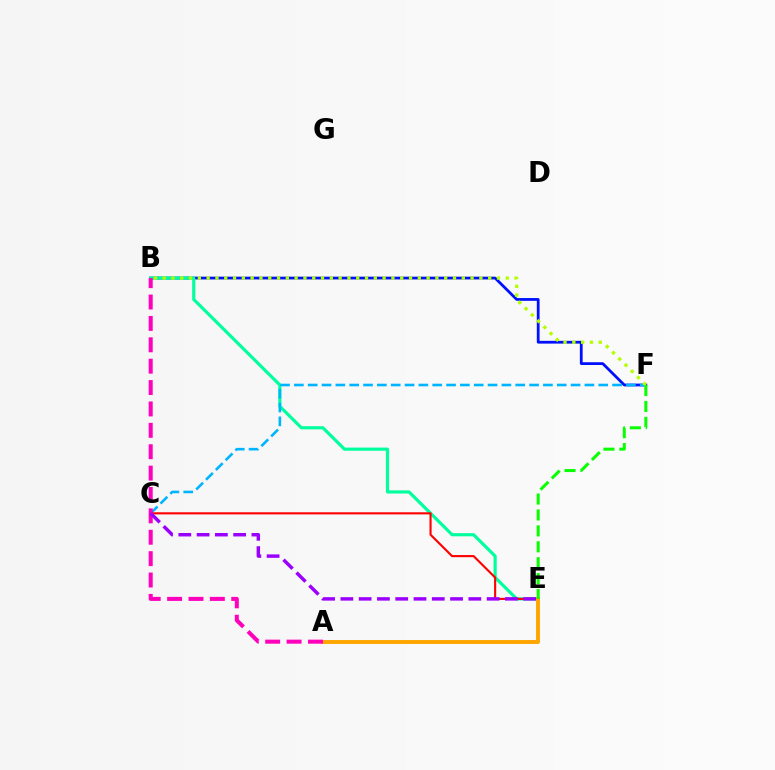{('B', 'F'): [{'color': '#0010ff', 'line_style': 'solid', 'thickness': 2.0}, {'color': '#b3ff00', 'line_style': 'dotted', 'thickness': 2.39}], ('B', 'E'): [{'color': '#00ff9d', 'line_style': 'solid', 'thickness': 2.28}], ('C', 'F'): [{'color': '#00b5ff', 'line_style': 'dashed', 'thickness': 1.88}], ('C', 'E'): [{'color': '#ff0000', 'line_style': 'solid', 'thickness': 1.53}, {'color': '#9b00ff', 'line_style': 'dashed', 'thickness': 2.48}], ('A', 'E'): [{'color': '#ffa500', 'line_style': 'solid', 'thickness': 2.82}], ('A', 'B'): [{'color': '#ff00bd', 'line_style': 'dashed', 'thickness': 2.9}], ('E', 'F'): [{'color': '#08ff00', 'line_style': 'dashed', 'thickness': 2.16}]}